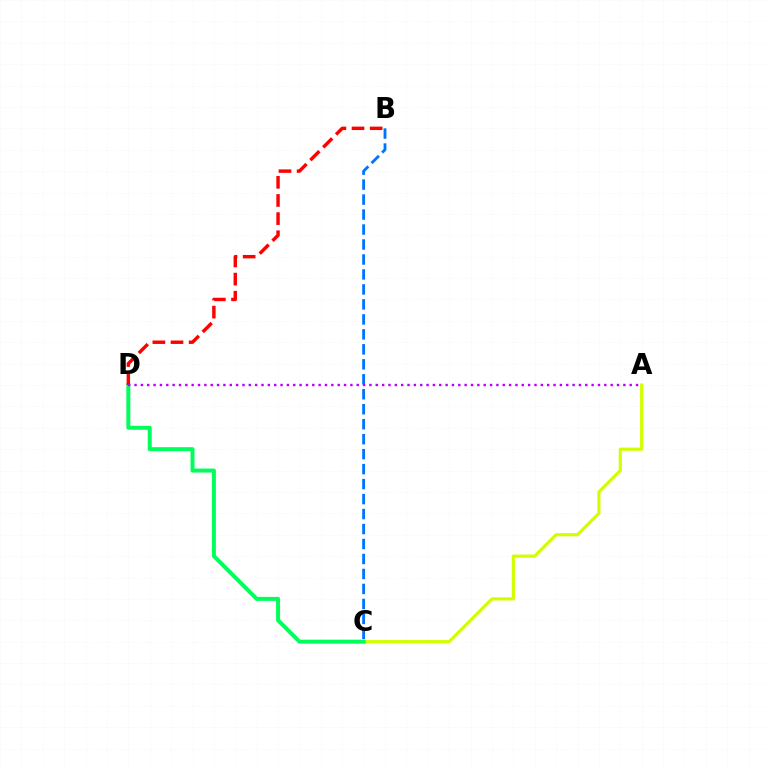{('A', 'C'): [{'color': '#d1ff00', 'line_style': 'solid', 'thickness': 2.28}], ('B', 'C'): [{'color': '#0074ff', 'line_style': 'dashed', 'thickness': 2.03}], ('C', 'D'): [{'color': '#00ff5c', 'line_style': 'solid', 'thickness': 2.87}], ('B', 'D'): [{'color': '#ff0000', 'line_style': 'dashed', 'thickness': 2.47}], ('A', 'D'): [{'color': '#b900ff', 'line_style': 'dotted', 'thickness': 1.72}]}